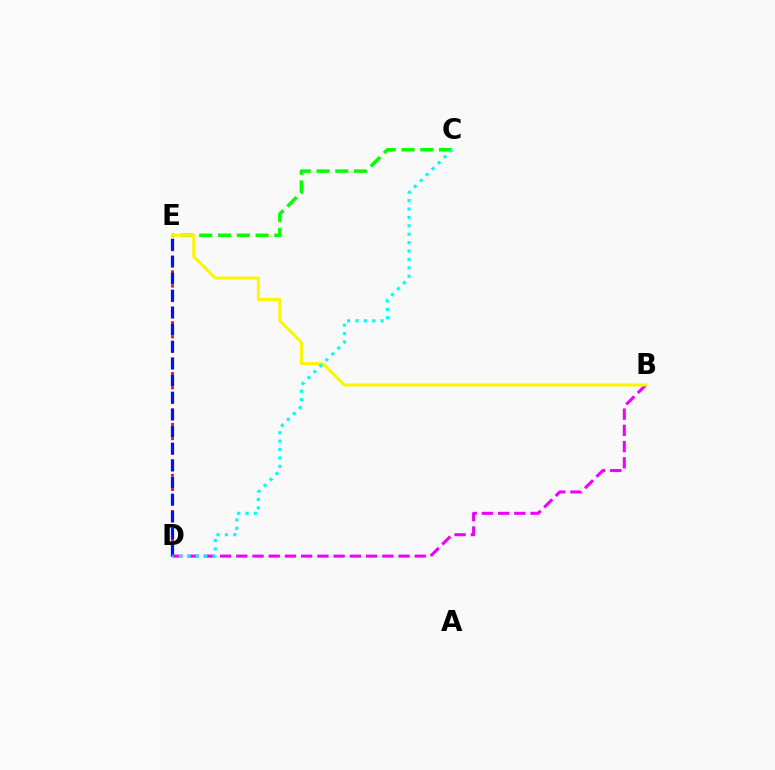{('C', 'E'): [{'color': '#08ff00', 'line_style': 'dashed', 'thickness': 2.55}], ('B', 'D'): [{'color': '#ee00ff', 'line_style': 'dashed', 'thickness': 2.2}], ('D', 'E'): [{'color': '#ff0000', 'line_style': 'dotted', 'thickness': 1.97}, {'color': '#0010ff', 'line_style': 'dashed', 'thickness': 2.31}], ('B', 'E'): [{'color': '#fcf500', 'line_style': 'solid', 'thickness': 2.14}], ('C', 'D'): [{'color': '#00fff6', 'line_style': 'dotted', 'thickness': 2.28}]}